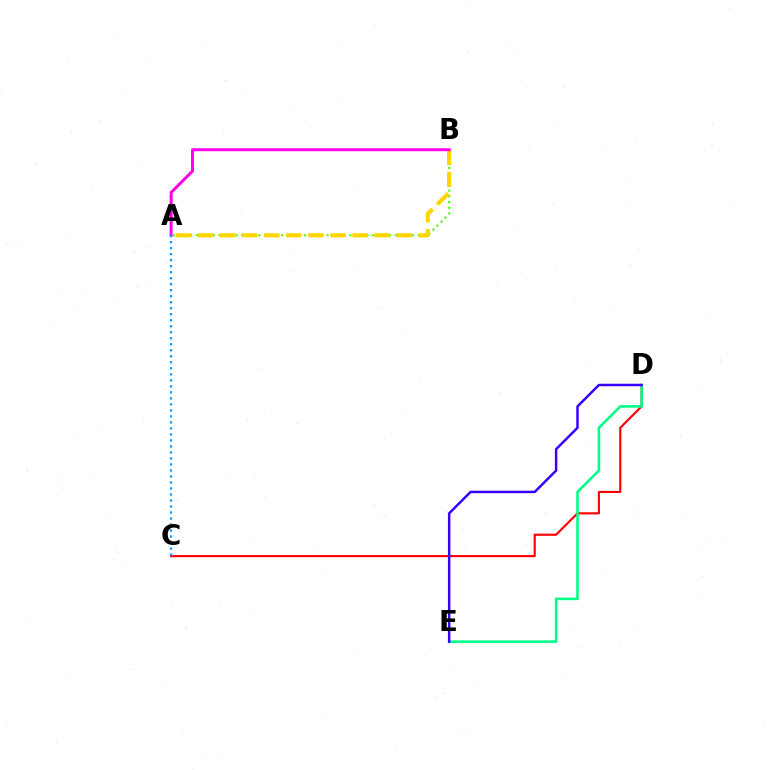{('C', 'D'): [{'color': '#ff0000', 'line_style': 'solid', 'thickness': 1.54}], ('A', 'B'): [{'color': '#4fff00', 'line_style': 'dotted', 'thickness': 1.55}, {'color': '#ffd500', 'line_style': 'dashed', 'thickness': 3.0}, {'color': '#ff00ed', 'line_style': 'solid', 'thickness': 2.14}], ('D', 'E'): [{'color': '#00ff86', 'line_style': 'solid', 'thickness': 1.86}, {'color': '#3700ff', 'line_style': 'solid', 'thickness': 1.78}], ('A', 'C'): [{'color': '#009eff', 'line_style': 'dotted', 'thickness': 1.63}]}